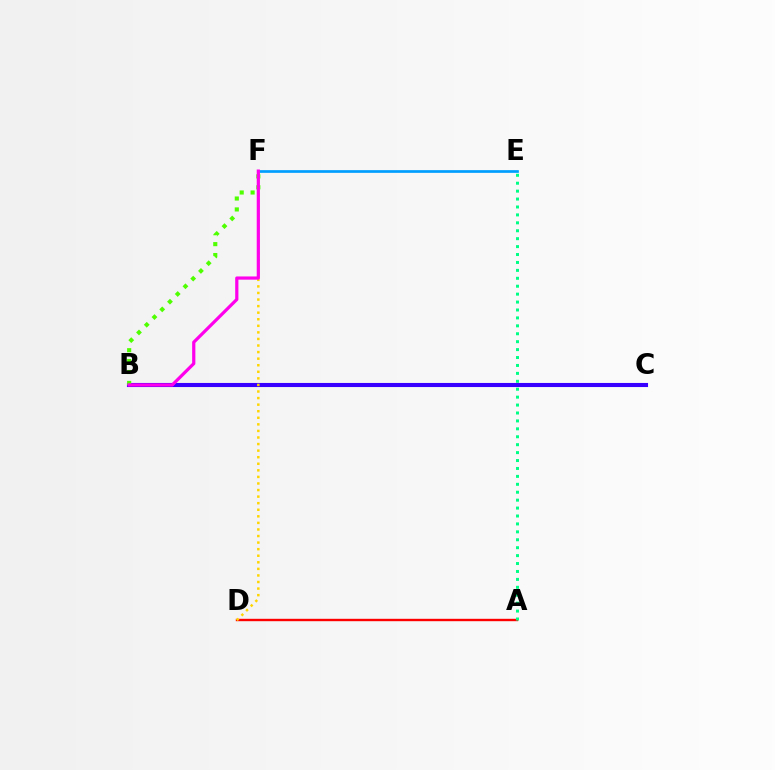{('B', 'C'): [{'color': '#3700ff', 'line_style': 'solid', 'thickness': 2.95}], ('E', 'F'): [{'color': '#009eff', 'line_style': 'solid', 'thickness': 1.94}], ('B', 'F'): [{'color': '#4fff00', 'line_style': 'dotted', 'thickness': 2.97}, {'color': '#ff00ed', 'line_style': 'solid', 'thickness': 2.32}], ('A', 'D'): [{'color': '#ff0000', 'line_style': 'solid', 'thickness': 1.72}], ('A', 'E'): [{'color': '#00ff86', 'line_style': 'dotted', 'thickness': 2.15}], ('D', 'F'): [{'color': '#ffd500', 'line_style': 'dotted', 'thickness': 1.78}]}